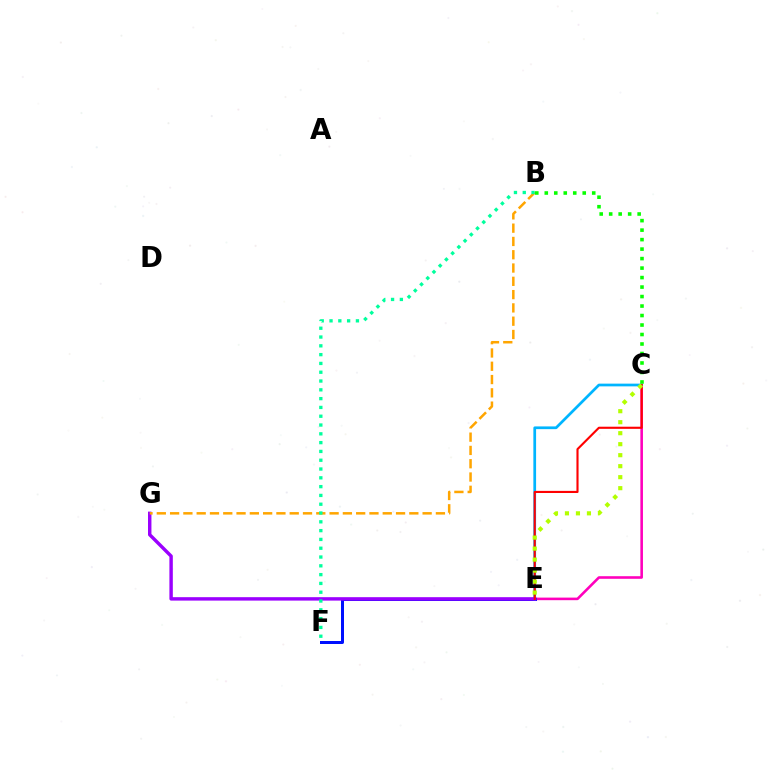{('C', 'E'): [{'color': '#ff00bd', 'line_style': 'solid', 'thickness': 1.87}, {'color': '#00b5ff', 'line_style': 'solid', 'thickness': 1.96}, {'color': '#ff0000', 'line_style': 'solid', 'thickness': 1.53}, {'color': '#b3ff00', 'line_style': 'dotted', 'thickness': 2.99}], ('E', 'F'): [{'color': '#0010ff', 'line_style': 'solid', 'thickness': 2.15}], ('E', 'G'): [{'color': '#9b00ff', 'line_style': 'solid', 'thickness': 2.47}], ('B', 'G'): [{'color': '#ffa500', 'line_style': 'dashed', 'thickness': 1.81}], ('B', 'F'): [{'color': '#00ff9d', 'line_style': 'dotted', 'thickness': 2.39}], ('B', 'C'): [{'color': '#08ff00', 'line_style': 'dotted', 'thickness': 2.58}]}